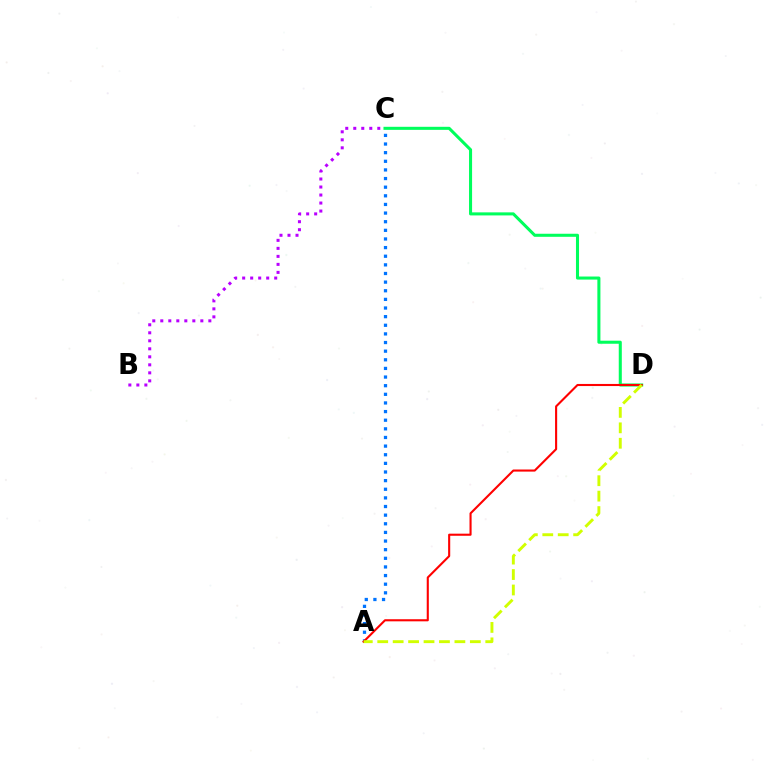{('C', 'D'): [{'color': '#00ff5c', 'line_style': 'solid', 'thickness': 2.2}], ('A', 'C'): [{'color': '#0074ff', 'line_style': 'dotted', 'thickness': 2.34}], ('B', 'C'): [{'color': '#b900ff', 'line_style': 'dotted', 'thickness': 2.18}], ('A', 'D'): [{'color': '#ff0000', 'line_style': 'solid', 'thickness': 1.51}, {'color': '#d1ff00', 'line_style': 'dashed', 'thickness': 2.1}]}